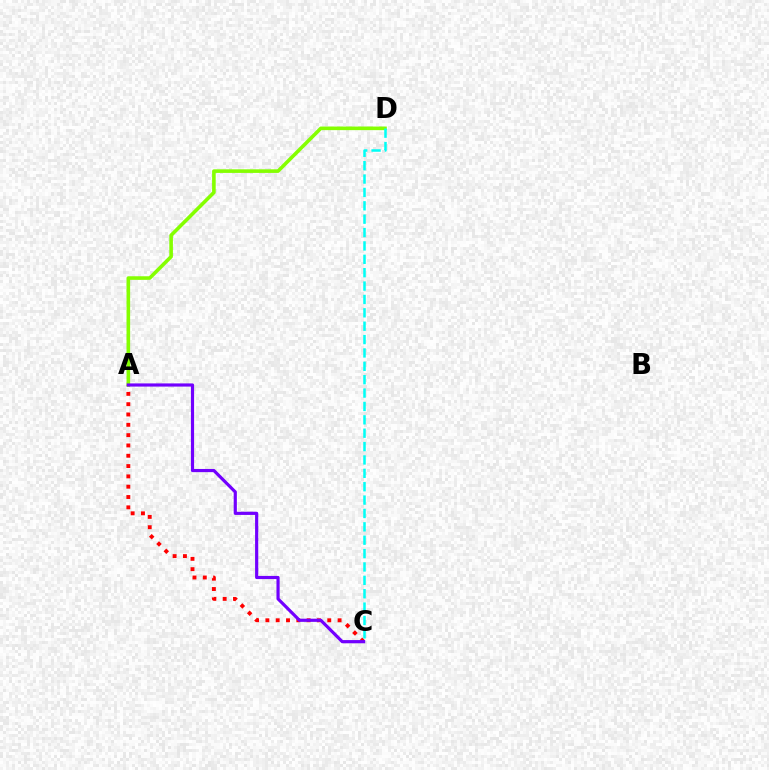{('A', 'C'): [{'color': '#ff0000', 'line_style': 'dotted', 'thickness': 2.8}, {'color': '#7200ff', 'line_style': 'solid', 'thickness': 2.28}], ('A', 'D'): [{'color': '#84ff00', 'line_style': 'solid', 'thickness': 2.59}], ('C', 'D'): [{'color': '#00fff6', 'line_style': 'dashed', 'thickness': 1.82}]}